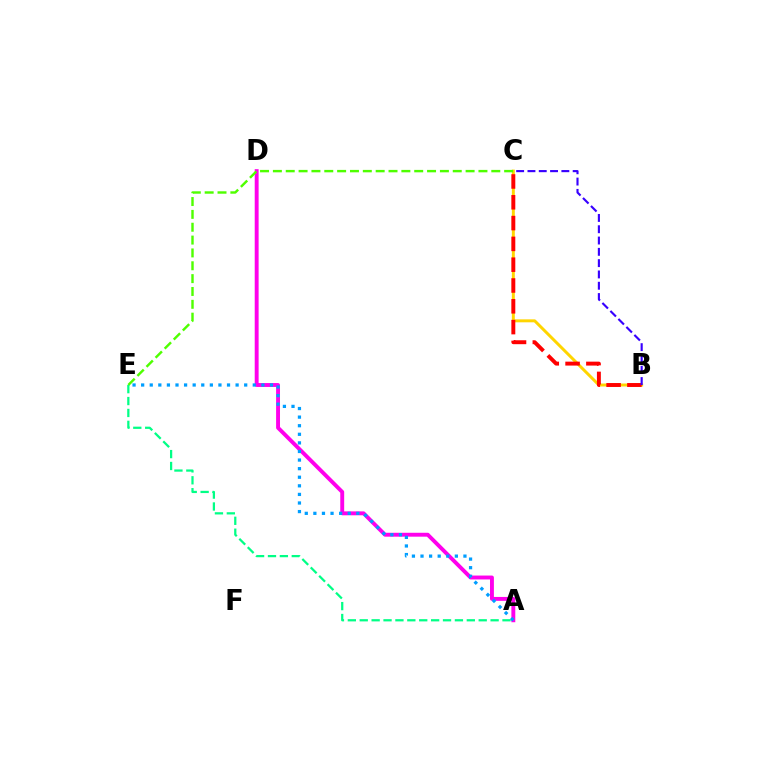{('A', 'D'): [{'color': '#ff00ed', 'line_style': 'solid', 'thickness': 2.81}], ('B', 'C'): [{'color': '#ffd500', 'line_style': 'solid', 'thickness': 2.13}, {'color': '#ff0000', 'line_style': 'dashed', 'thickness': 2.83}, {'color': '#3700ff', 'line_style': 'dashed', 'thickness': 1.54}], ('A', 'E'): [{'color': '#009eff', 'line_style': 'dotted', 'thickness': 2.33}, {'color': '#00ff86', 'line_style': 'dashed', 'thickness': 1.62}], ('C', 'E'): [{'color': '#4fff00', 'line_style': 'dashed', 'thickness': 1.75}]}